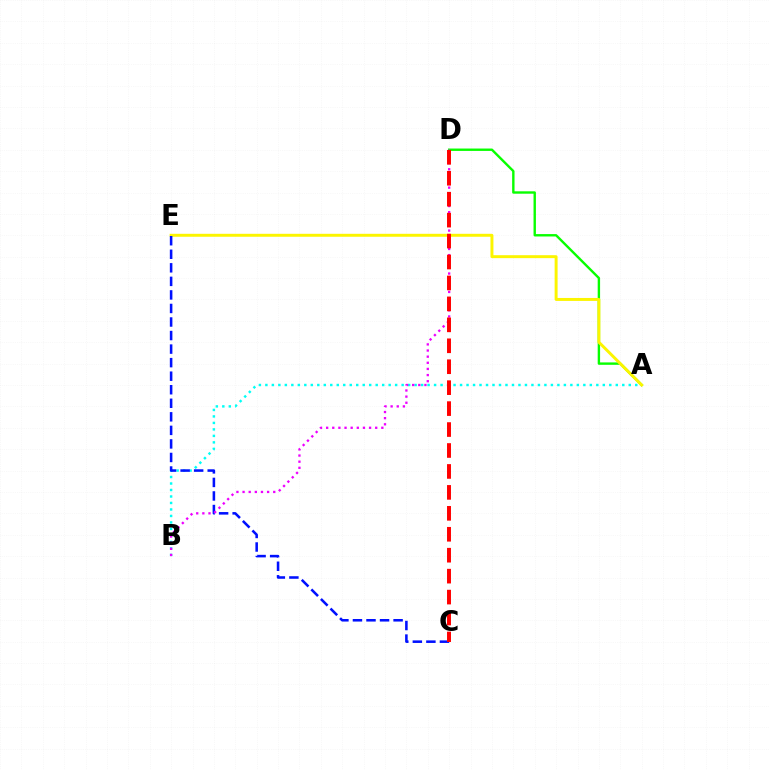{('A', 'B'): [{'color': '#00fff6', 'line_style': 'dotted', 'thickness': 1.76}], ('A', 'D'): [{'color': '#08ff00', 'line_style': 'solid', 'thickness': 1.72}], ('A', 'E'): [{'color': '#fcf500', 'line_style': 'solid', 'thickness': 2.13}], ('C', 'E'): [{'color': '#0010ff', 'line_style': 'dashed', 'thickness': 1.84}], ('B', 'D'): [{'color': '#ee00ff', 'line_style': 'dotted', 'thickness': 1.67}], ('C', 'D'): [{'color': '#ff0000', 'line_style': 'dashed', 'thickness': 2.84}]}